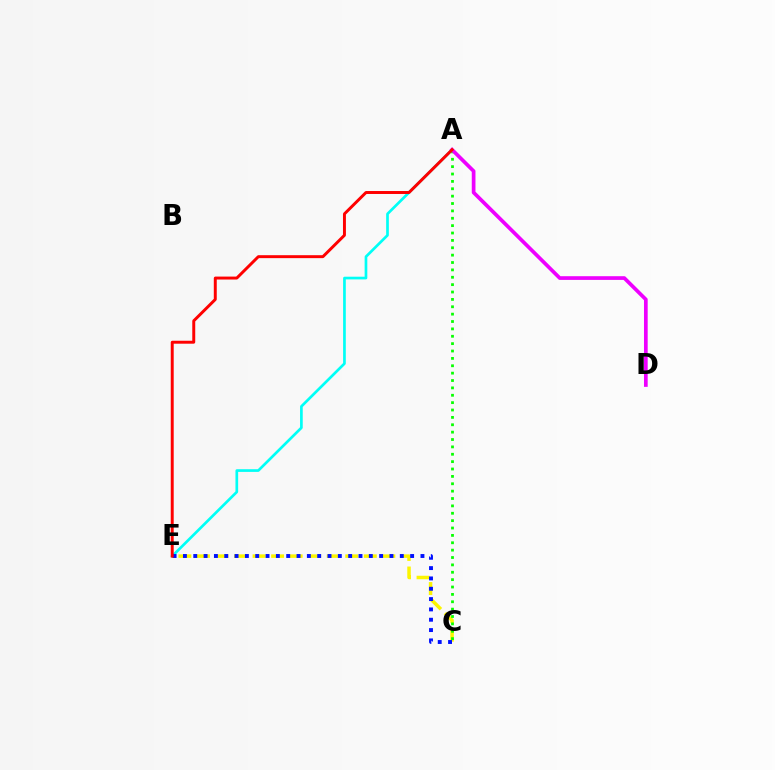{('C', 'E'): [{'color': '#fcf500', 'line_style': 'dashed', 'thickness': 2.52}, {'color': '#0010ff', 'line_style': 'dotted', 'thickness': 2.81}], ('A', 'C'): [{'color': '#08ff00', 'line_style': 'dotted', 'thickness': 2.0}], ('A', 'E'): [{'color': '#00fff6', 'line_style': 'solid', 'thickness': 1.93}, {'color': '#ff0000', 'line_style': 'solid', 'thickness': 2.12}], ('A', 'D'): [{'color': '#ee00ff', 'line_style': 'solid', 'thickness': 2.67}]}